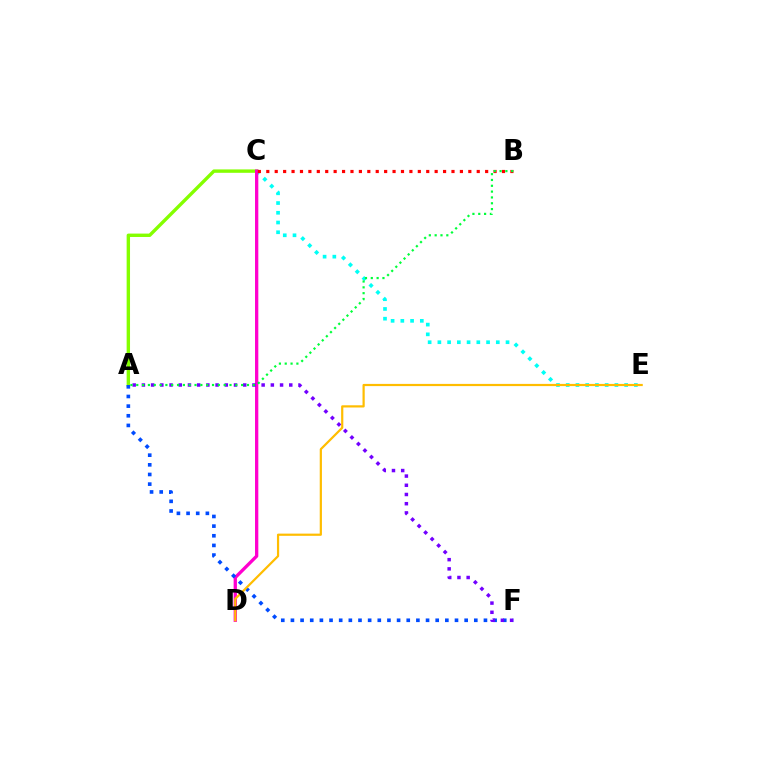{('C', 'E'): [{'color': '#00fff6', 'line_style': 'dotted', 'thickness': 2.65}], ('A', 'C'): [{'color': '#84ff00', 'line_style': 'solid', 'thickness': 2.44}], ('C', 'D'): [{'color': '#ff00cf', 'line_style': 'solid', 'thickness': 2.37}], ('A', 'F'): [{'color': '#004bff', 'line_style': 'dotted', 'thickness': 2.62}, {'color': '#7200ff', 'line_style': 'dotted', 'thickness': 2.5}], ('B', 'C'): [{'color': '#ff0000', 'line_style': 'dotted', 'thickness': 2.29}], ('A', 'B'): [{'color': '#00ff39', 'line_style': 'dotted', 'thickness': 1.58}], ('D', 'E'): [{'color': '#ffbd00', 'line_style': 'solid', 'thickness': 1.59}]}